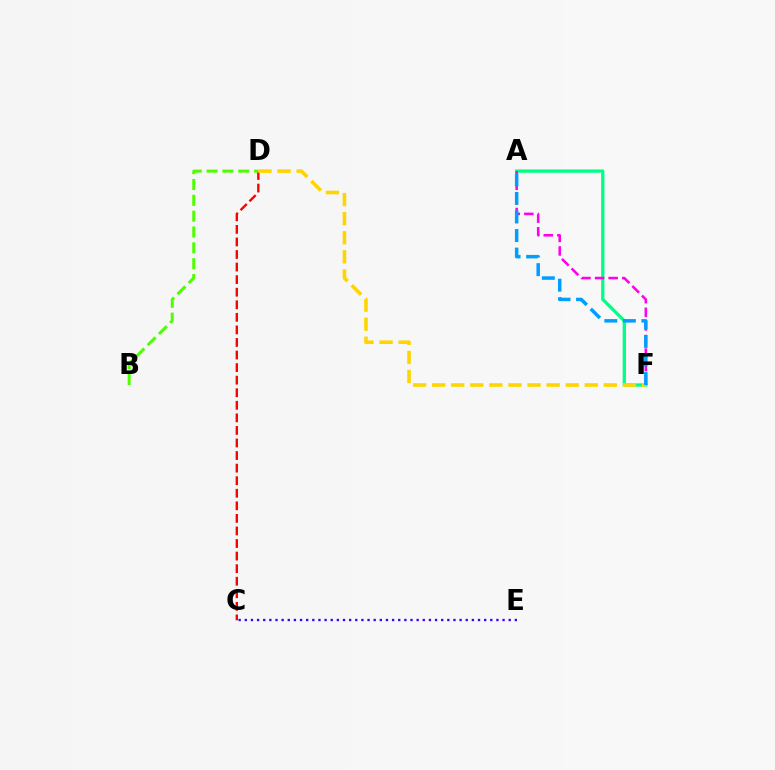{('C', 'D'): [{'color': '#ff0000', 'line_style': 'dashed', 'thickness': 1.71}], ('B', 'D'): [{'color': '#4fff00', 'line_style': 'dashed', 'thickness': 2.15}], ('A', 'F'): [{'color': '#00ff86', 'line_style': 'solid', 'thickness': 2.37}, {'color': '#ff00ed', 'line_style': 'dashed', 'thickness': 1.85}, {'color': '#009eff', 'line_style': 'dashed', 'thickness': 2.52}], ('D', 'F'): [{'color': '#ffd500', 'line_style': 'dashed', 'thickness': 2.59}], ('C', 'E'): [{'color': '#3700ff', 'line_style': 'dotted', 'thickness': 1.67}]}